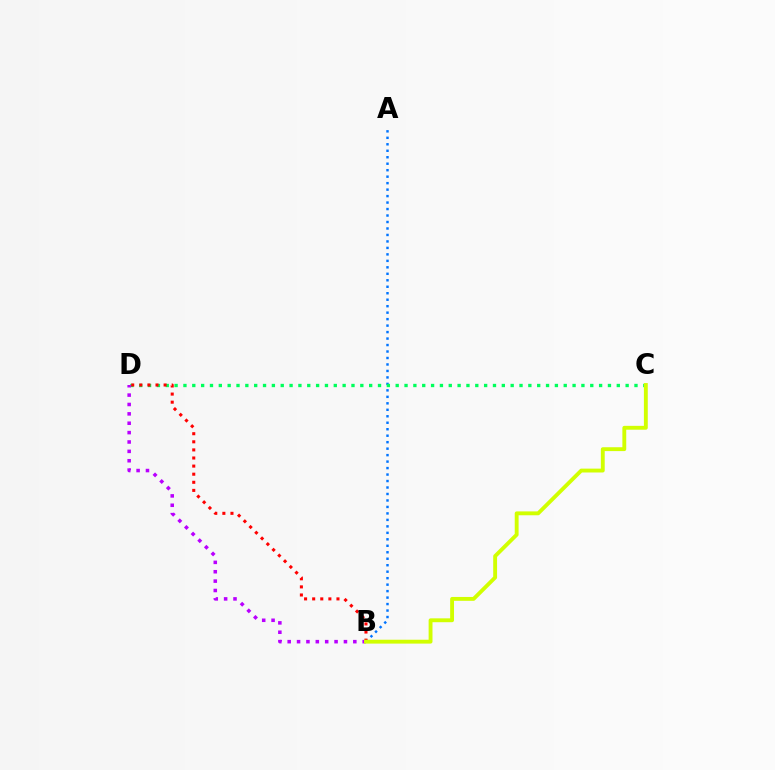{('A', 'B'): [{'color': '#0074ff', 'line_style': 'dotted', 'thickness': 1.76}], ('C', 'D'): [{'color': '#00ff5c', 'line_style': 'dotted', 'thickness': 2.4}], ('B', 'D'): [{'color': '#ff0000', 'line_style': 'dotted', 'thickness': 2.2}, {'color': '#b900ff', 'line_style': 'dotted', 'thickness': 2.55}], ('B', 'C'): [{'color': '#d1ff00', 'line_style': 'solid', 'thickness': 2.78}]}